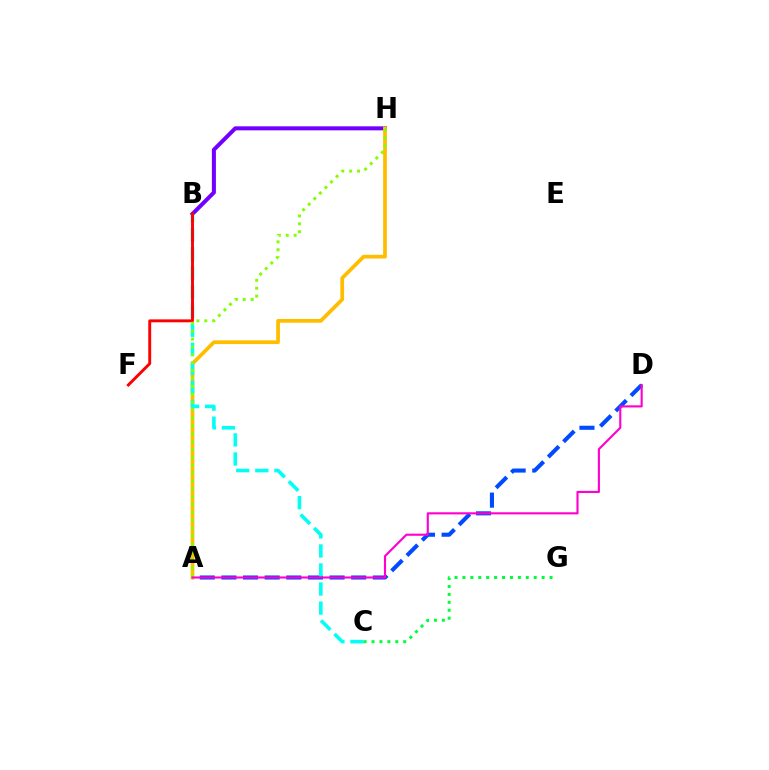{('A', 'D'): [{'color': '#004bff', 'line_style': 'dashed', 'thickness': 2.94}, {'color': '#ff00cf', 'line_style': 'solid', 'thickness': 1.53}], ('B', 'H'): [{'color': '#7200ff', 'line_style': 'solid', 'thickness': 2.9}], ('A', 'H'): [{'color': '#ffbd00', 'line_style': 'solid', 'thickness': 2.68}, {'color': '#84ff00', 'line_style': 'dotted', 'thickness': 2.14}], ('B', 'C'): [{'color': '#00fff6', 'line_style': 'dashed', 'thickness': 2.59}], ('C', 'G'): [{'color': '#00ff39', 'line_style': 'dotted', 'thickness': 2.15}], ('B', 'F'): [{'color': '#ff0000', 'line_style': 'solid', 'thickness': 2.1}]}